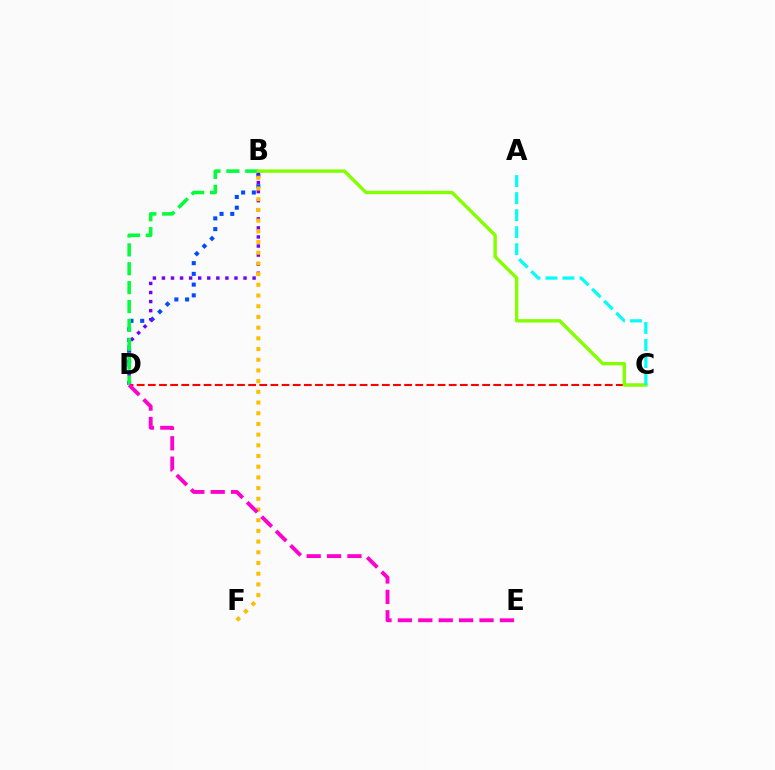{('B', 'D'): [{'color': '#004bff', 'line_style': 'dotted', 'thickness': 2.92}, {'color': '#7200ff', 'line_style': 'dotted', 'thickness': 2.46}, {'color': '#00ff39', 'line_style': 'dashed', 'thickness': 2.56}], ('C', 'D'): [{'color': '#ff0000', 'line_style': 'dashed', 'thickness': 1.51}], ('B', 'F'): [{'color': '#ffbd00', 'line_style': 'dotted', 'thickness': 2.91}], ('B', 'C'): [{'color': '#84ff00', 'line_style': 'solid', 'thickness': 2.44}], ('A', 'C'): [{'color': '#00fff6', 'line_style': 'dashed', 'thickness': 2.31}], ('D', 'E'): [{'color': '#ff00cf', 'line_style': 'dashed', 'thickness': 2.77}]}